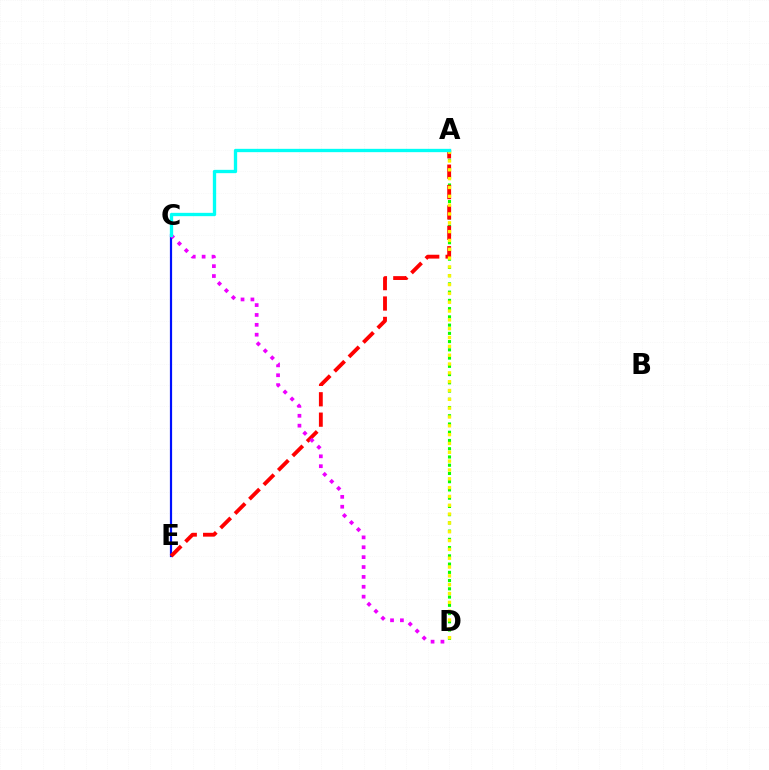{('A', 'D'): [{'color': '#08ff00', 'line_style': 'dotted', 'thickness': 2.24}, {'color': '#fcf500', 'line_style': 'dotted', 'thickness': 2.4}], ('C', 'E'): [{'color': '#0010ff', 'line_style': 'solid', 'thickness': 1.59}], ('A', 'E'): [{'color': '#ff0000', 'line_style': 'dashed', 'thickness': 2.77}], ('C', 'D'): [{'color': '#ee00ff', 'line_style': 'dotted', 'thickness': 2.68}], ('A', 'C'): [{'color': '#00fff6', 'line_style': 'solid', 'thickness': 2.39}]}